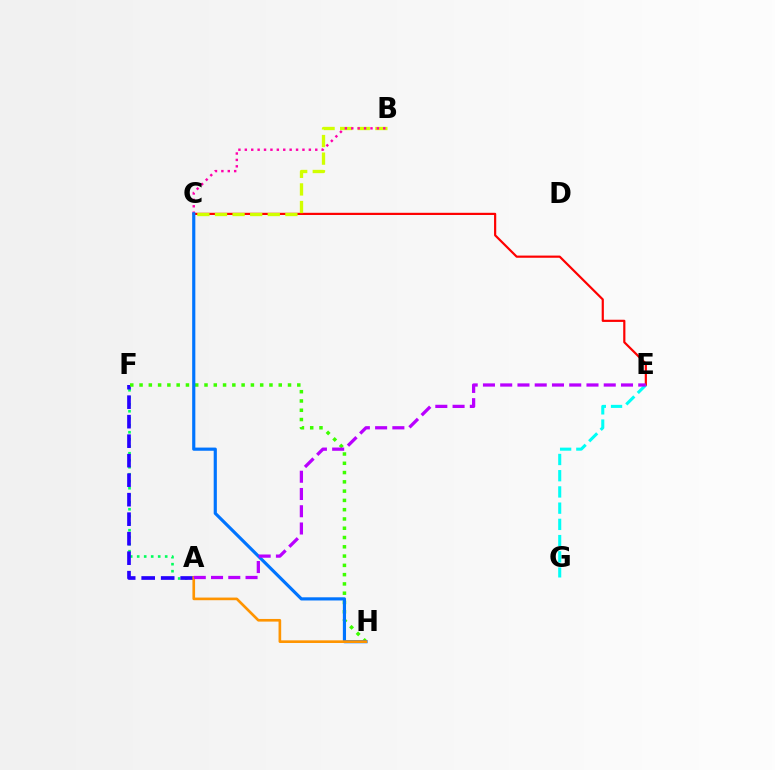{('C', 'E'): [{'color': '#ff0000', 'line_style': 'solid', 'thickness': 1.58}], ('B', 'C'): [{'color': '#d1ff00', 'line_style': 'dashed', 'thickness': 2.39}, {'color': '#ff00ac', 'line_style': 'dotted', 'thickness': 1.74}], ('A', 'F'): [{'color': '#00ff5c', 'line_style': 'dotted', 'thickness': 1.9}, {'color': '#2500ff', 'line_style': 'dashed', 'thickness': 2.65}], ('E', 'G'): [{'color': '#00fff6', 'line_style': 'dashed', 'thickness': 2.2}], ('F', 'H'): [{'color': '#3dff00', 'line_style': 'dotted', 'thickness': 2.52}], ('C', 'H'): [{'color': '#0074ff', 'line_style': 'solid', 'thickness': 2.28}], ('A', 'H'): [{'color': '#ff9400', 'line_style': 'solid', 'thickness': 1.91}], ('A', 'E'): [{'color': '#b900ff', 'line_style': 'dashed', 'thickness': 2.34}]}